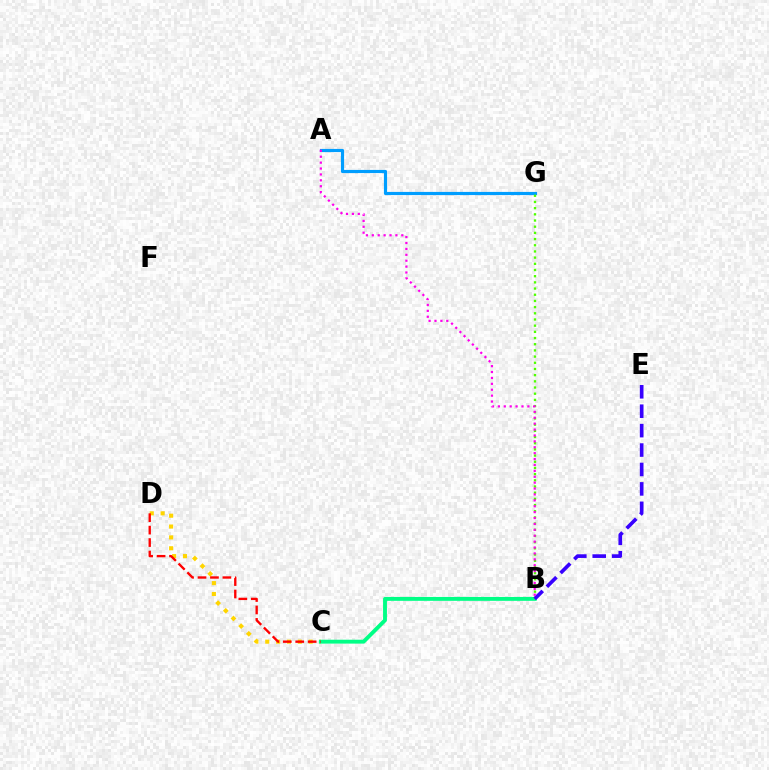{('C', 'D'): [{'color': '#ffd500', 'line_style': 'dotted', 'thickness': 2.95}, {'color': '#ff0000', 'line_style': 'dashed', 'thickness': 1.69}], ('B', 'C'): [{'color': '#00ff86', 'line_style': 'solid', 'thickness': 2.8}], ('A', 'G'): [{'color': '#009eff', 'line_style': 'solid', 'thickness': 2.28}], ('B', 'G'): [{'color': '#4fff00', 'line_style': 'dotted', 'thickness': 1.68}], ('B', 'E'): [{'color': '#3700ff', 'line_style': 'dashed', 'thickness': 2.64}], ('A', 'B'): [{'color': '#ff00ed', 'line_style': 'dotted', 'thickness': 1.6}]}